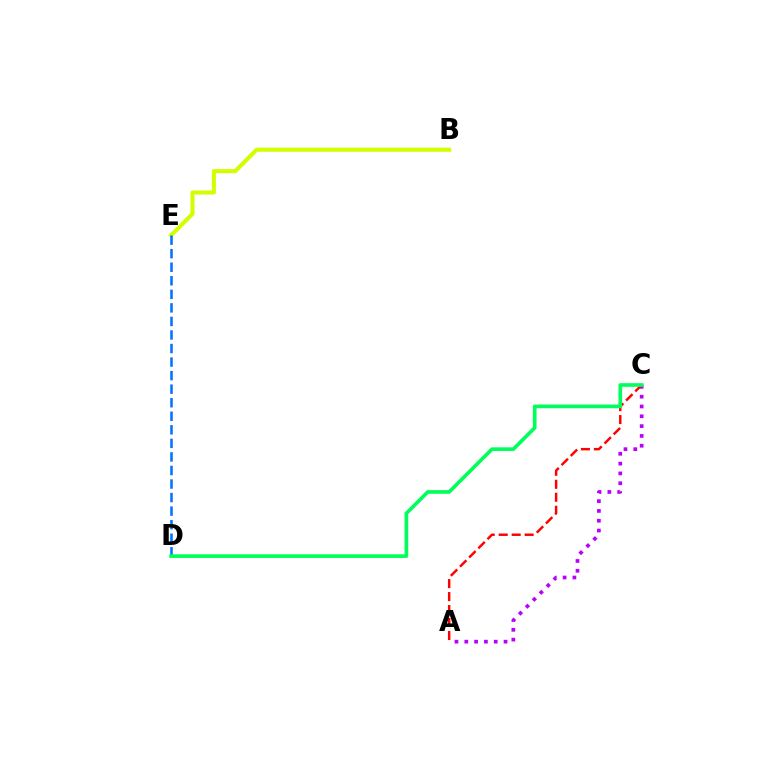{('A', 'C'): [{'color': '#b900ff', 'line_style': 'dotted', 'thickness': 2.67}, {'color': '#ff0000', 'line_style': 'dashed', 'thickness': 1.76}], ('B', 'E'): [{'color': '#d1ff00', 'line_style': 'solid', 'thickness': 2.93}], ('D', 'E'): [{'color': '#0074ff', 'line_style': 'dashed', 'thickness': 1.84}], ('C', 'D'): [{'color': '#00ff5c', 'line_style': 'solid', 'thickness': 2.63}]}